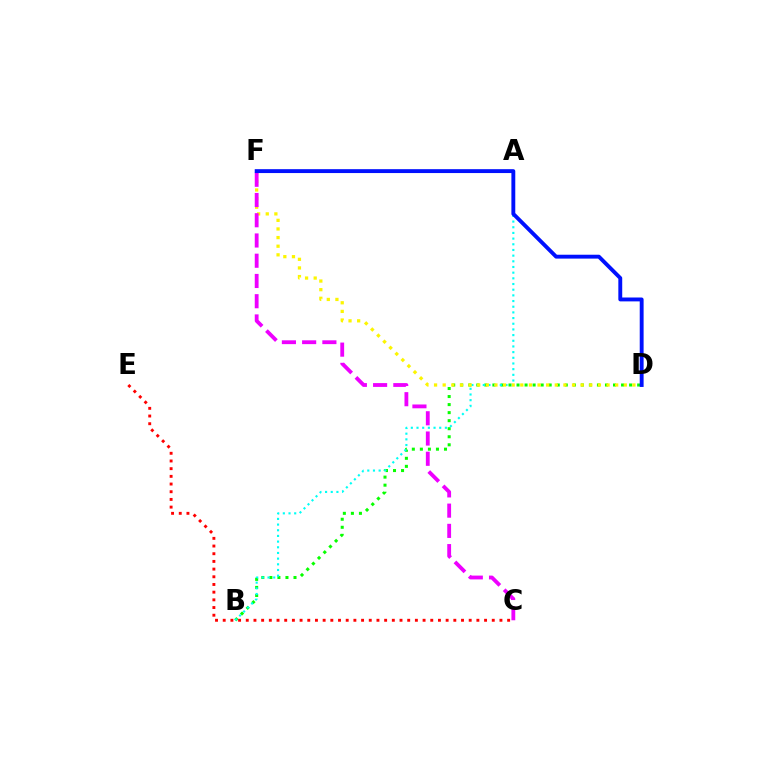{('B', 'D'): [{'color': '#08ff00', 'line_style': 'dotted', 'thickness': 2.18}], ('A', 'B'): [{'color': '#00fff6', 'line_style': 'dotted', 'thickness': 1.54}], ('D', 'F'): [{'color': '#fcf500', 'line_style': 'dotted', 'thickness': 2.34}, {'color': '#0010ff', 'line_style': 'solid', 'thickness': 2.79}], ('C', 'E'): [{'color': '#ff0000', 'line_style': 'dotted', 'thickness': 2.09}], ('C', 'F'): [{'color': '#ee00ff', 'line_style': 'dashed', 'thickness': 2.75}]}